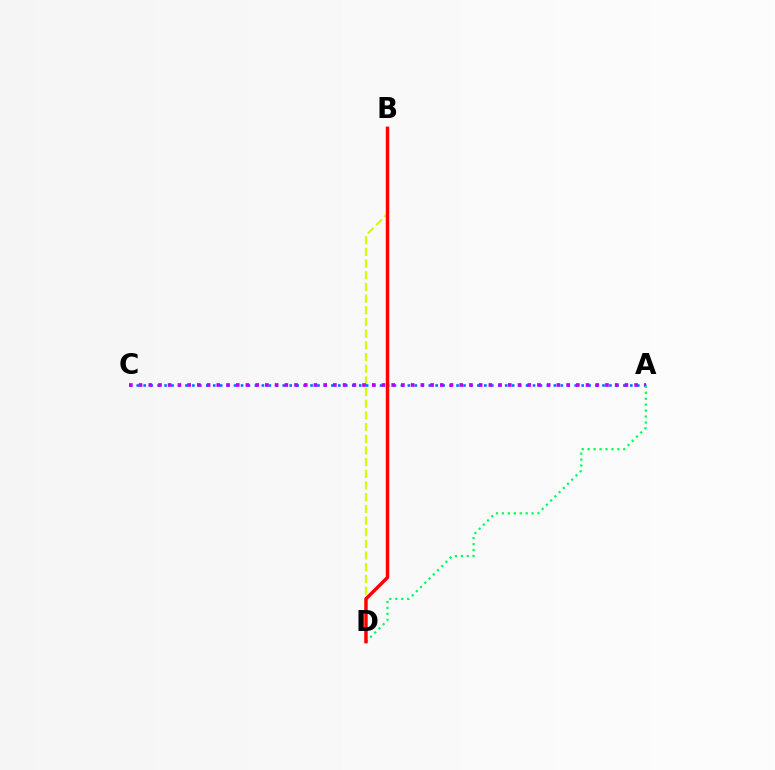{('B', 'D'): [{'color': '#d1ff00', 'line_style': 'dashed', 'thickness': 1.59}, {'color': '#ff0000', 'line_style': 'solid', 'thickness': 2.49}], ('A', 'C'): [{'color': '#0074ff', 'line_style': 'dotted', 'thickness': 1.89}, {'color': '#b900ff', 'line_style': 'dotted', 'thickness': 2.64}], ('A', 'D'): [{'color': '#00ff5c', 'line_style': 'dotted', 'thickness': 1.61}]}